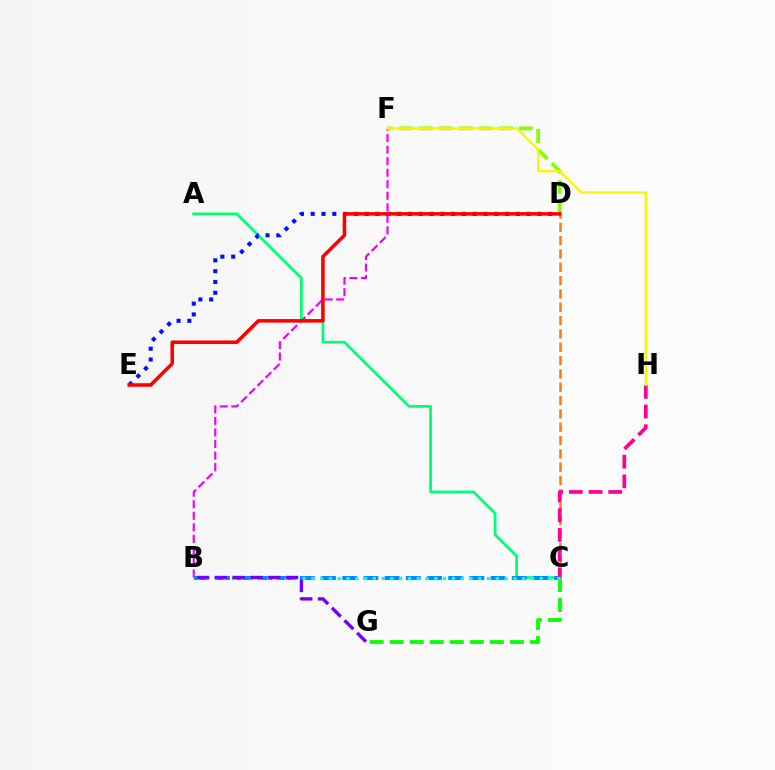{('C', 'G'): [{'color': '#08ff00', 'line_style': 'dashed', 'thickness': 2.72}], ('B', 'F'): [{'color': '#ee00ff', 'line_style': 'dashed', 'thickness': 1.57}], ('D', 'F'): [{'color': '#84ff00', 'line_style': 'dashed', 'thickness': 2.72}], ('A', 'C'): [{'color': '#00ff74', 'line_style': 'solid', 'thickness': 1.98}], ('B', 'C'): [{'color': '#008cff', 'line_style': 'dashed', 'thickness': 2.88}, {'color': '#00fff6', 'line_style': 'dotted', 'thickness': 2.39}], ('C', 'D'): [{'color': '#ff7c00', 'line_style': 'dashed', 'thickness': 1.81}], ('C', 'H'): [{'color': '#ff0094', 'line_style': 'dashed', 'thickness': 2.67}], ('D', 'E'): [{'color': '#0010ff', 'line_style': 'dotted', 'thickness': 2.93}, {'color': '#ff0000', 'line_style': 'solid', 'thickness': 2.55}], ('F', 'H'): [{'color': '#fcf500', 'line_style': 'solid', 'thickness': 1.7}], ('B', 'G'): [{'color': '#7200ff', 'line_style': 'dashed', 'thickness': 2.42}]}